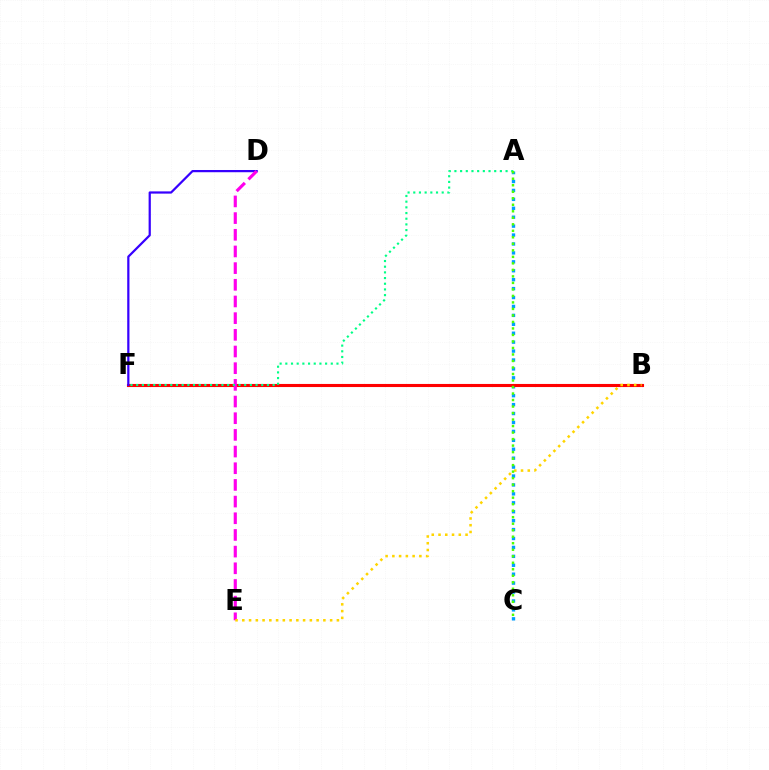{('A', 'C'): [{'color': '#009eff', 'line_style': 'dotted', 'thickness': 2.42}, {'color': '#4fff00', 'line_style': 'dotted', 'thickness': 1.77}], ('B', 'F'): [{'color': '#ff0000', 'line_style': 'solid', 'thickness': 2.23}], ('D', 'F'): [{'color': '#3700ff', 'line_style': 'solid', 'thickness': 1.6}], ('D', 'E'): [{'color': '#ff00ed', 'line_style': 'dashed', 'thickness': 2.27}], ('B', 'E'): [{'color': '#ffd500', 'line_style': 'dotted', 'thickness': 1.84}], ('A', 'F'): [{'color': '#00ff86', 'line_style': 'dotted', 'thickness': 1.54}]}